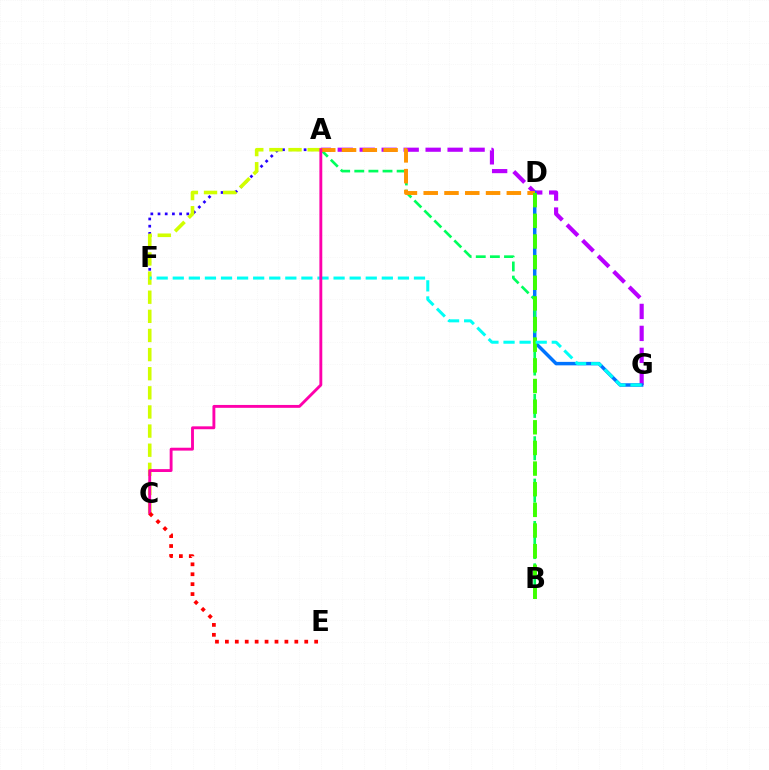{('A', 'G'): [{'color': '#b900ff', 'line_style': 'dashed', 'thickness': 2.98}], ('D', 'G'): [{'color': '#0074ff', 'line_style': 'solid', 'thickness': 2.5}], ('A', 'F'): [{'color': '#2500ff', 'line_style': 'dotted', 'thickness': 1.95}], ('A', 'B'): [{'color': '#00ff5c', 'line_style': 'dashed', 'thickness': 1.92}], ('A', 'D'): [{'color': '#ff9400', 'line_style': 'dashed', 'thickness': 2.82}], ('B', 'D'): [{'color': '#3dff00', 'line_style': 'dashed', 'thickness': 2.8}], ('A', 'C'): [{'color': '#d1ff00', 'line_style': 'dashed', 'thickness': 2.6}, {'color': '#ff00ac', 'line_style': 'solid', 'thickness': 2.07}], ('F', 'G'): [{'color': '#00fff6', 'line_style': 'dashed', 'thickness': 2.18}], ('C', 'E'): [{'color': '#ff0000', 'line_style': 'dotted', 'thickness': 2.7}]}